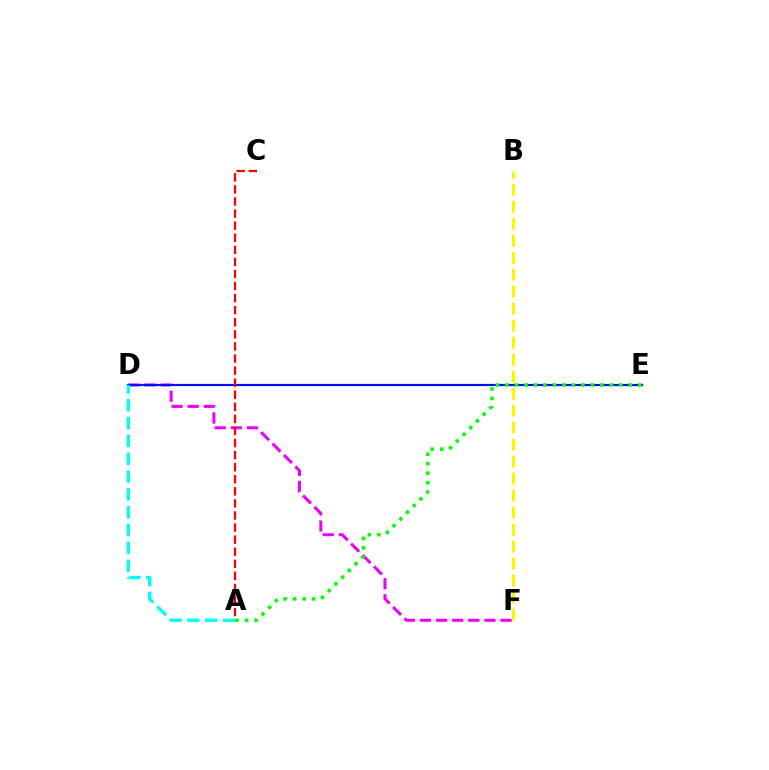{('D', 'F'): [{'color': '#ee00ff', 'line_style': 'dashed', 'thickness': 2.19}], ('D', 'E'): [{'color': '#0010ff', 'line_style': 'solid', 'thickness': 1.55}], ('A', 'D'): [{'color': '#00fff6', 'line_style': 'dashed', 'thickness': 2.42}], ('B', 'F'): [{'color': '#fcf500', 'line_style': 'dashed', 'thickness': 2.31}], ('A', 'E'): [{'color': '#08ff00', 'line_style': 'dotted', 'thickness': 2.58}], ('A', 'C'): [{'color': '#ff0000', 'line_style': 'dashed', 'thickness': 1.64}]}